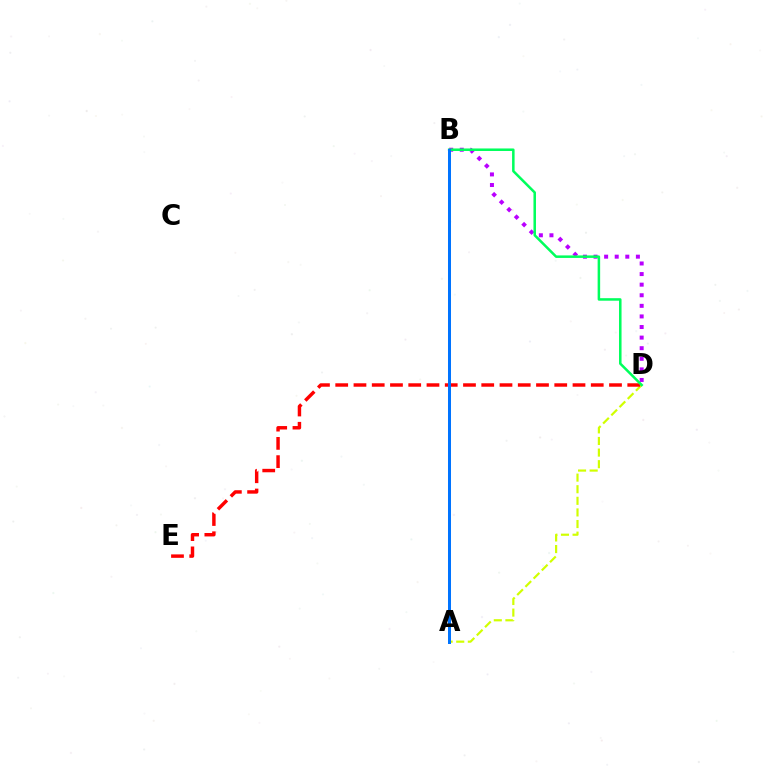{('B', 'D'): [{'color': '#b900ff', 'line_style': 'dotted', 'thickness': 2.88}, {'color': '#00ff5c', 'line_style': 'solid', 'thickness': 1.82}], ('A', 'D'): [{'color': '#d1ff00', 'line_style': 'dashed', 'thickness': 1.58}], ('D', 'E'): [{'color': '#ff0000', 'line_style': 'dashed', 'thickness': 2.48}], ('A', 'B'): [{'color': '#0074ff', 'line_style': 'solid', 'thickness': 2.16}]}